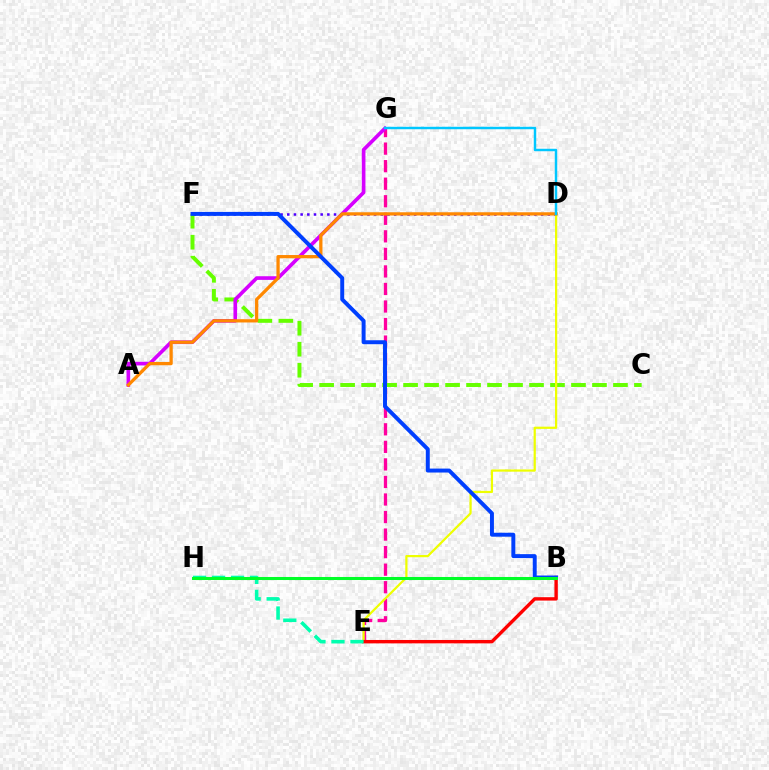{('E', 'G'): [{'color': '#ff00a0', 'line_style': 'dashed', 'thickness': 2.38}], ('C', 'F'): [{'color': '#66ff00', 'line_style': 'dashed', 'thickness': 2.85}], ('A', 'G'): [{'color': '#d600ff', 'line_style': 'solid', 'thickness': 2.63}], ('D', 'F'): [{'color': '#4f00ff', 'line_style': 'dotted', 'thickness': 1.81}], ('D', 'E'): [{'color': '#eeff00', 'line_style': 'solid', 'thickness': 1.6}], ('B', 'E'): [{'color': '#ff0000', 'line_style': 'solid', 'thickness': 2.44}], ('A', 'D'): [{'color': '#ff8800', 'line_style': 'solid', 'thickness': 2.35}], ('D', 'G'): [{'color': '#00c7ff', 'line_style': 'solid', 'thickness': 1.77}], ('E', 'H'): [{'color': '#00ffaf', 'line_style': 'dashed', 'thickness': 2.58}], ('B', 'F'): [{'color': '#003fff', 'line_style': 'solid', 'thickness': 2.84}], ('B', 'H'): [{'color': '#00ff27', 'line_style': 'solid', 'thickness': 2.19}]}